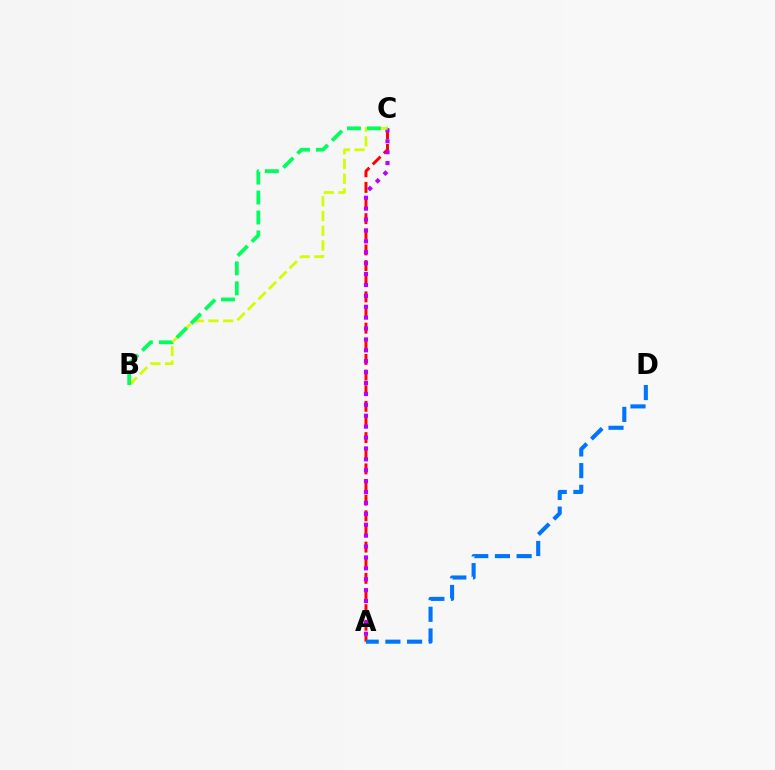{('A', 'C'): [{'color': '#ff0000', 'line_style': 'dashed', 'thickness': 2.12}, {'color': '#b900ff', 'line_style': 'dotted', 'thickness': 2.96}], ('B', 'C'): [{'color': '#d1ff00', 'line_style': 'dashed', 'thickness': 2.0}, {'color': '#00ff5c', 'line_style': 'dashed', 'thickness': 2.71}], ('A', 'D'): [{'color': '#0074ff', 'line_style': 'dashed', 'thickness': 2.94}]}